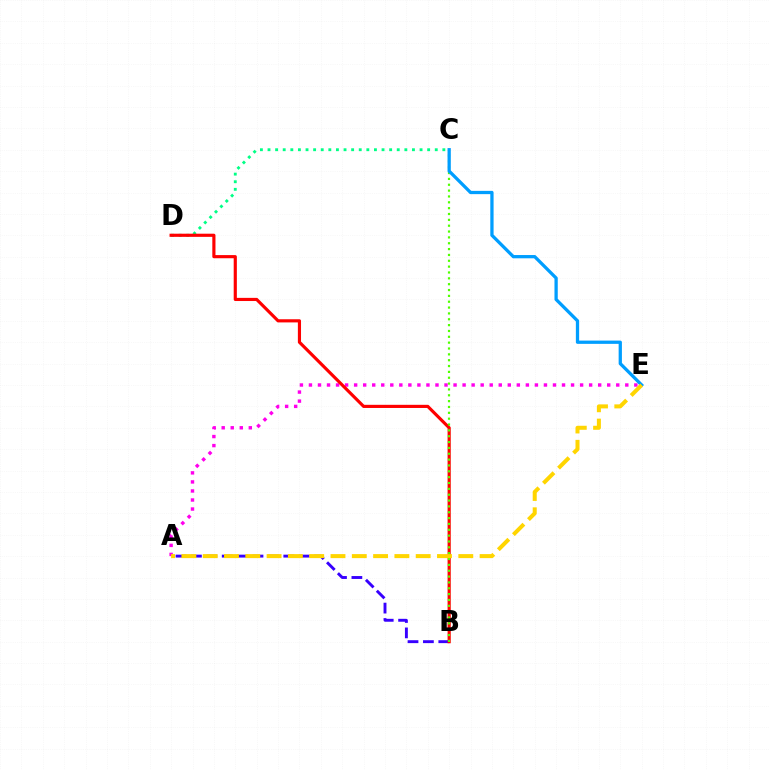{('A', 'B'): [{'color': '#3700ff', 'line_style': 'dashed', 'thickness': 2.09}], ('A', 'E'): [{'color': '#ff00ed', 'line_style': 'dotted', 'thickness': 2.46}, {'color': '#ffd500', 'line_style': 'dashed', 'thickness': 2.89}], ('C', 'D'): [{'color': '#00ff86', 'line_style': 'dotted', 'thickness': 2.07}], ('B', 'D'): [{'color': '#ff0000', 'line_style': 'solid', 'thickness': 2.27}], ('B', 'C'): [{'color': '#4fff00', 'line_style': 'dotted', 'thickness': 1.59}], ('C', 'E'): [{'color': '#009eff', 'line_style': 'solid', 'thickness': 2.36}]}